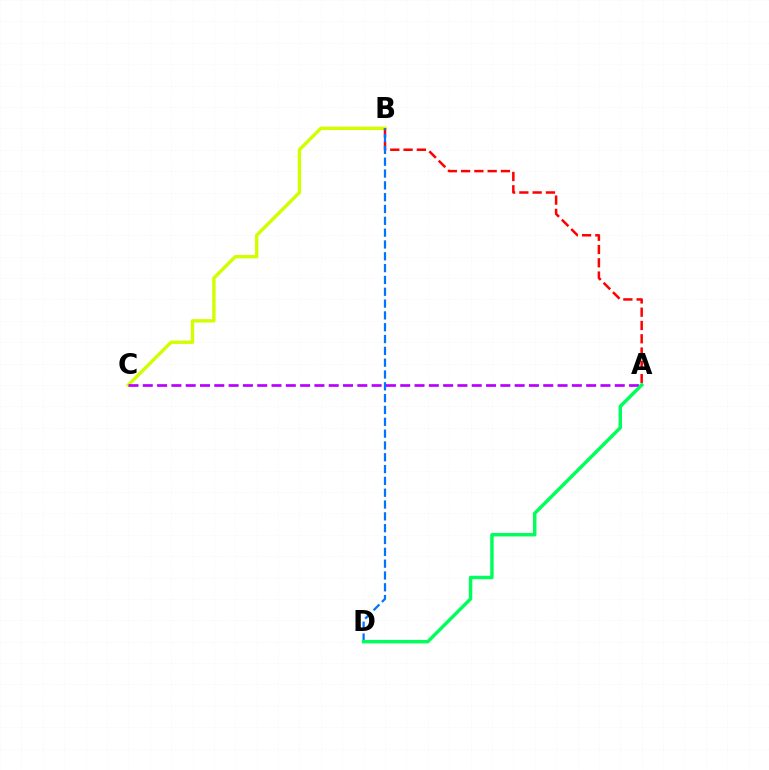{('B', 'C'): [{'color': '#d1ff00', 'line_style': 'solid', 'thickness': 2.45}], ('A', 'B'): [{'color': '#ff0000', 'line_style': 'dashed', 'thickness': 1.8}], ('A', 'C'): [{'color': '#b900ff', 'line_style': 'dashed', 'thickness': 1.94}], ('B', 'D'): [{'color': '#0074ff', 'line_style': 'dashed', 'thickness': 1.61}], ('A', 'D'): [{'color': '#00ff5c', 'line_style': 'solid', 'thickness': 2.49}]}